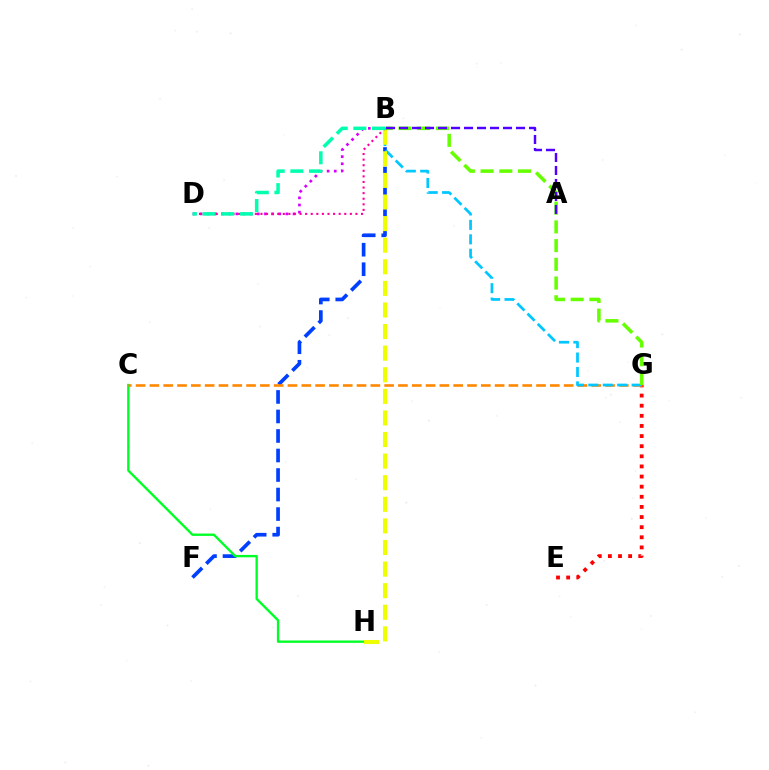{('B', 'F'): [{'color': '#003fff', 'line_style': 'dashed', 'thickness': 2.65}], ('C', 'H'): [{'color': '#00ff27', 'line_style': 'solid', 'thickness': 1.7}], ('B', 'D'): [{'color': '#d600ff', 'line_style': 'dotted', 'thickness': 1.94}, {'color': '#ff00a0', 'line_style': 'dotted', 'thickness': 1.52}, {'color': '#00ffaf', 'line_style': 'dashed', 'thickness': 2.53}], ('E', 'G'): [{'color': '#ff0000', 'line_style': 'dotted', 'thickness': 2.75}], ('C', 'G'): [{'color': '#ff8800', 'line_style': 'dashed', 'thickness': 1.88}], ('B', 'G'): [{'color': '#00c7ff', 'line_style': 'dashed', 'thickness': 1.96}, {'color': '#66ff00', 'line_style': 'dashed', 'thickness': 2.54}], ('B', 'H'): [{'color': '#eeff00', 'line_style': 'dashed', 'thickness': 2.93}], ('A', 'B'): [{'color': '#4f00ff', 'line_style': 'dashed', 'thickness': 1.77}]}